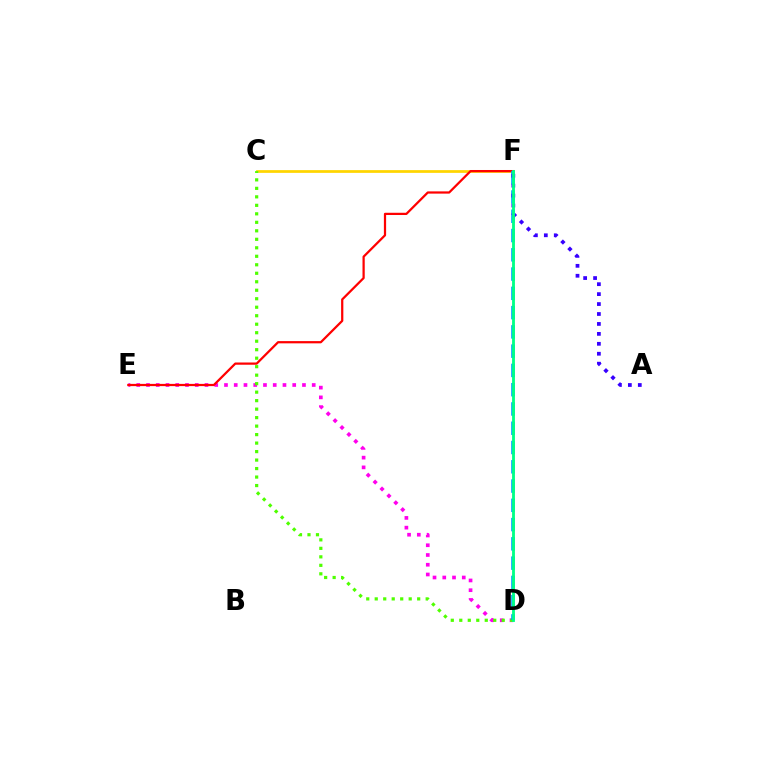{('C', 'F'): [{'color': '#ffd500', 'line_style': 'solid', 'thickness': 1.97}], ('D', 'E'): [{'color': '#ff00ed', 'line_style': 'dotted', 'thickness': 2.65}], ('C', 'D'): [{'color': '#4fff00', 'line_style': 'dotted', 'thickness': 2.31}], ('E', 'F'): [{'color': '#ff0000', 'line_style': 'solid', 'thickness': 1.61}], ('D', 'F'): [{'color': '#009eff', 'line_style': 'dashed', 'thickness': 2.62}, {'color': '#00ff86', 'line_style': 'solid', 'thickness': 2.04}], ('A', 'F'): [{'color': '#3700ff', 'line_style': 'dotted', 'thickness': 2.7}]}